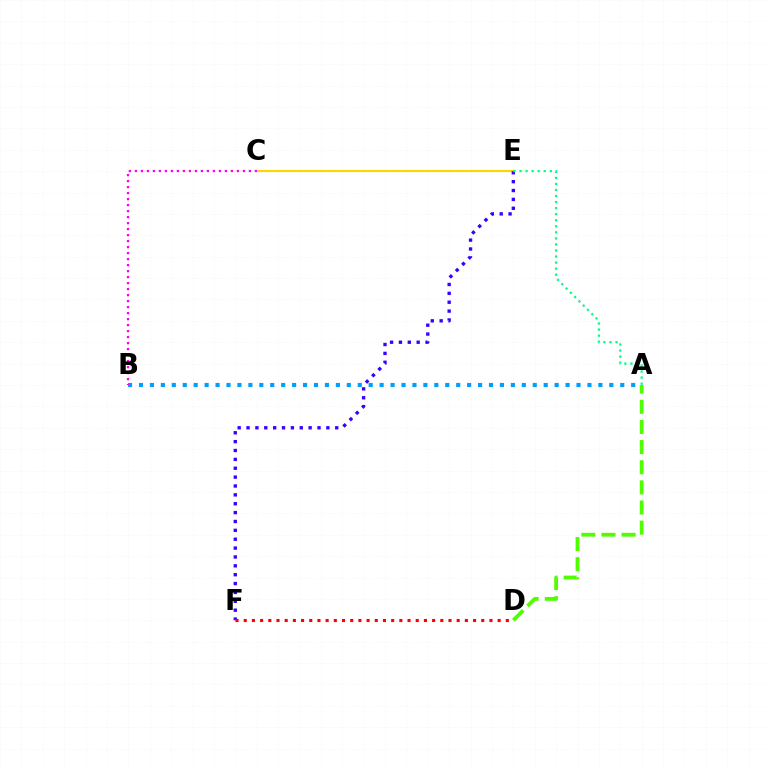{('C', 'E'): [{'color': '#ffd500', 'line_style': 'solid', 'thickness': 1.55}], ('A', 'B'): [{'color': '#009eff', 'line_style': 'dotted', 'thickness': 2.97}], ('E', 'F'): [{'color': '#3700ff', 'line_style': 'dotted', 'thickness': 2.41}], ('D', 'F'): [{'color': '#ff0000', 'line_style': 'dotted', 'thickness': 2.23}], ('A', 'E'): [{'color': '#00ff86', 'line_style': 'dotted', 'thickness': 1.64}], ('B', 'C'): [{'color': '#ff00ed', 'line_style': 'dotted', 'thickness': 1.63}], ('A', 'D'): [{'color': '#4fff00', 'line_style': 'dashed', 'thickness': 2.74}]}